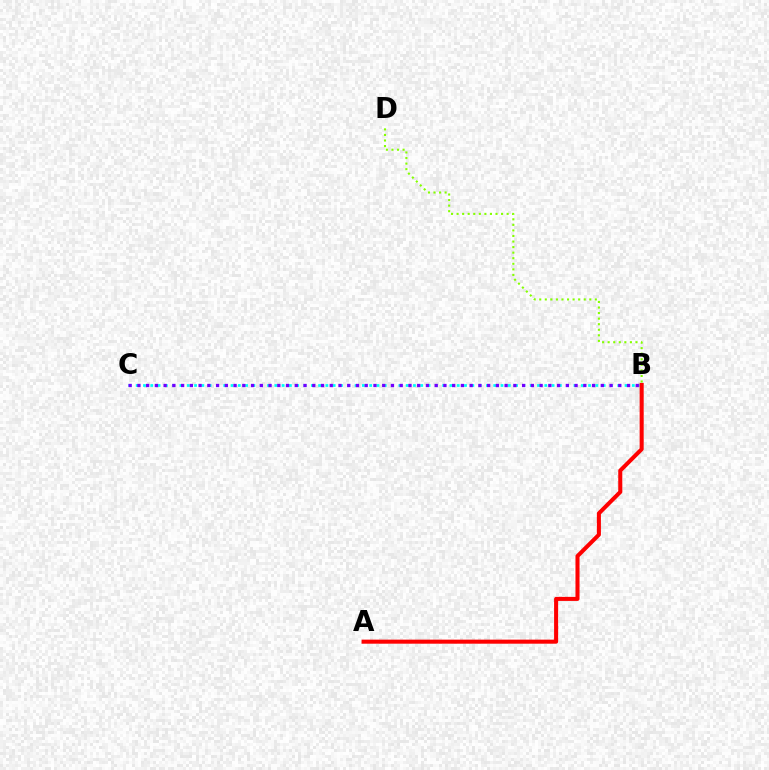{('B', 'C'): [{'color': '#00fff6', 'line_style': 'dotted', 'thickness': 1.98}, {'color': '#7200ff', 'line_style': 'dotted', 'thickness': 2.38}], ('B', 'D'): [{'color': '#84ff00', 'line_style': 'dotted', 'thickness': 1.51}], ('A', 'B'): [{'color': '#ff0000', 'line_style': 'solid', 'thickness': 2.92}]}